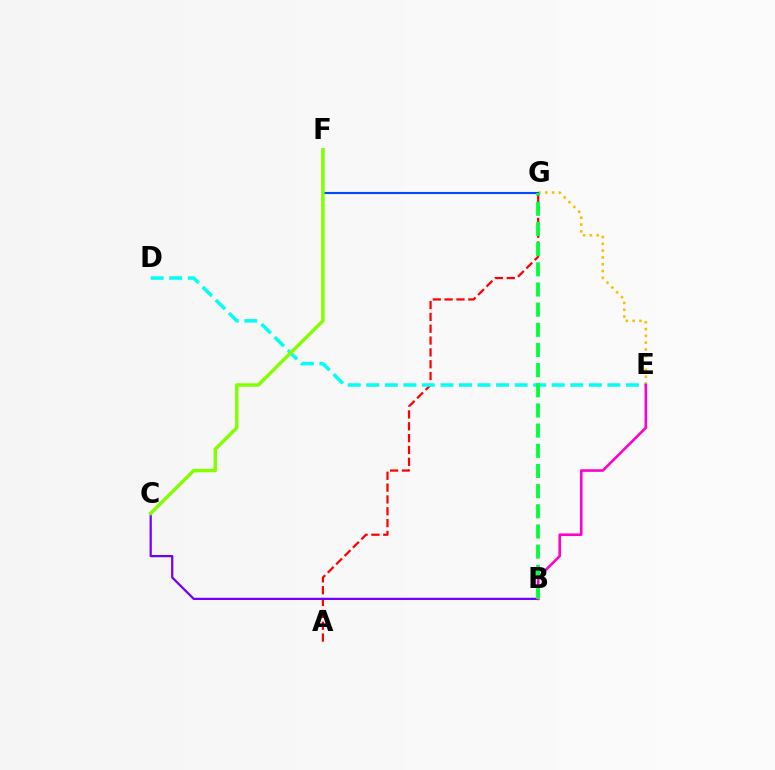{('A', 'G'): [{'color': '#ff0000', 'line_style': 'dashed', 'thickness': 1.61}], ('E', 'G'): [{'color': '#ffbd00', 'line_style': 'dotted', 'thickness': 1.85}], ('D', 'E'): [{'color': '#00fff6', 'line_style': 'dashed', 'thickness': 2.52}], ('F', 'G'): [{'color': '#004bff', 'line_style': 'solid', 'thickness': 1.53}], ('B', 'C'): [{'color': '#7200ff', 'line_style': 'solid', 'thickness': 1.61}], ('C', 'F'): [{'color': '#84ff00', 'line_style': 'solid', 'thickness': 2.49}], ('B', 'E'): [{'color': '#ff00cf', 'line_style': 'solid', 'thickness': 1.87}], ('B', 'G'): [{'color': '#00ff39', 'line_style': 'dashed', 'thickness': 2.74}]}